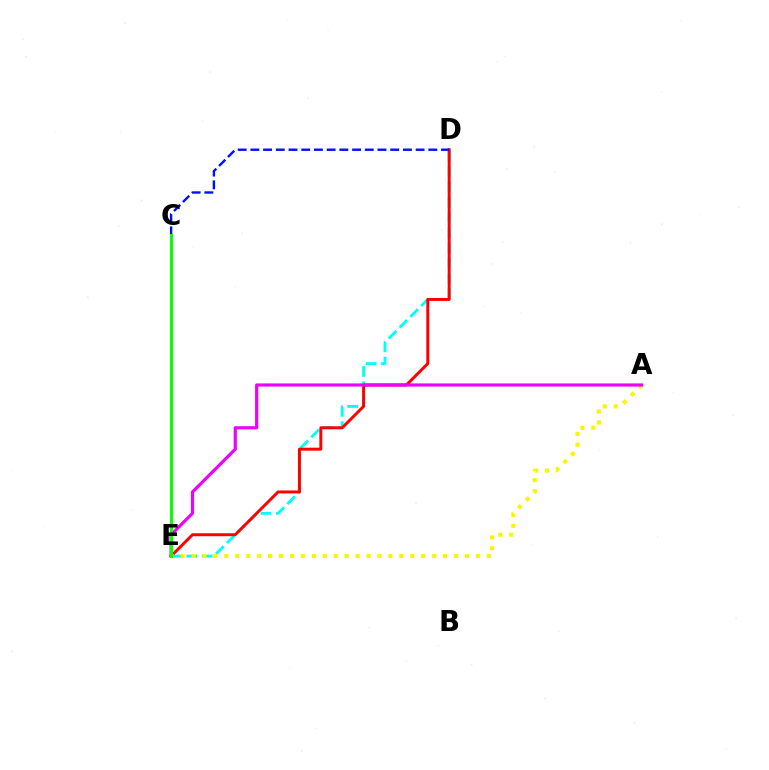{('D', 'E'): [{'color': '#00fff6', 'line_style': 'dashed', 'thickness': 2.08}, {'color': '#ff0000', 'line_style': 'solid', 'thickness': 2.13}], ('A', 'E'): [{'color': '#fcf500', 'line_style': 'dotted', 'thickness': 2.97}, {'color': '#ee00ff', 'line_style': 'solid', 'thickness': 2.28}], ('C', 'D'): [{'color': '#0010ff', 'line_style': 'dashed', 'thickness': 1.73}], ('C', 'E'): [{'color': '#08ff00', 'line_style': 'solid', 'thickness': 2.15}]}